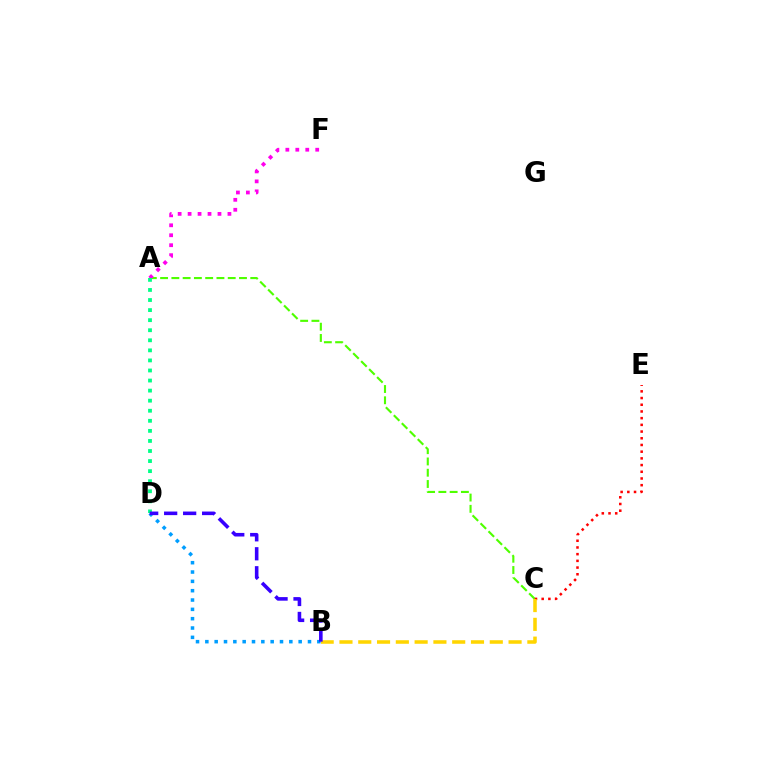{('A', 'C'): [{'color': '#4fff00', 'line_style': 'dashed', 'thickness': 1.53}], ('A', 'F'): [{'color': '#ff00ed', 'line_style': 'dotted', 'thickness': 2.71}], ('A', 'D'): [{'color': '#00ff86', 'line_style': 'dotted', 'thickness': 2.73}], ('C', 'E'): [{'color': '#ff0000', 'line_style': 'dotted', 'thickness': 1.82}], ('B', 'D'): [{'color': '#009eff', 'line_style': 'dotted', 'thickness': 2.54}, {'color': '#3700ff', 'line_style': 'dashed', 'thickness': 2.58}], ('B', 'C'): [{'color': '#ffd500', 'line_style': 'dashed', 'thickness': 2.55}]}